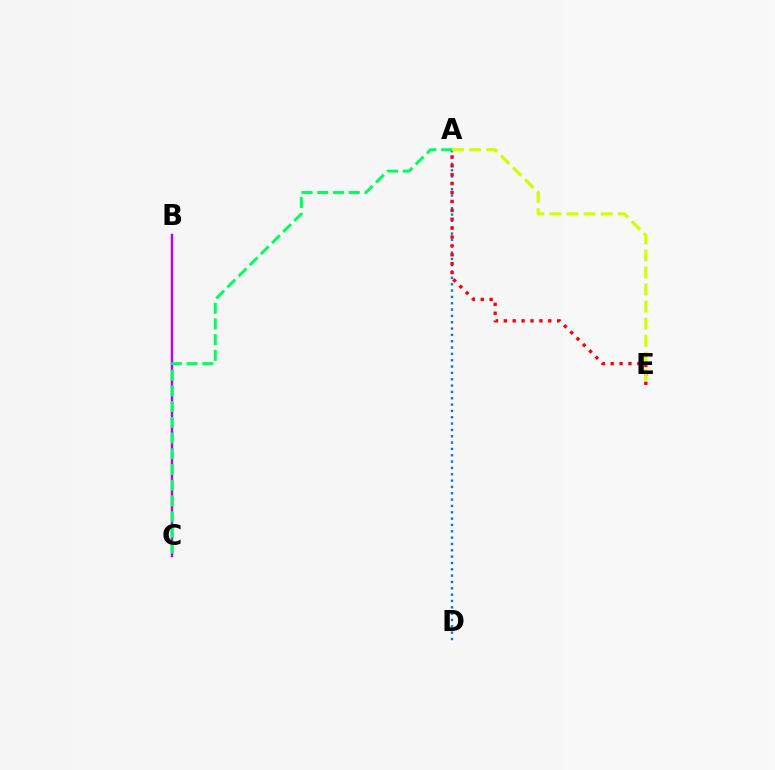{('A', 'D'): [{'color': '#0074ff', 'line_style': 'dotted', 'thickness': 1.72}], ('B', 'C'): [{'color': '#b900ff', 'line_style': 'solid', 'thickness': 1.77}], ('A', 'E'): [{'color': '#ff0000', 'line_style': 'dotted', 'thickness': 2.42}, {'color': '#d1ff00', 'line_style': 'dashed', 'thickness': 2.32}], ('A', 'C'): [{'color': '#00ff5c', 'line_style': 'dashed', 'thickness': 2.14}]}